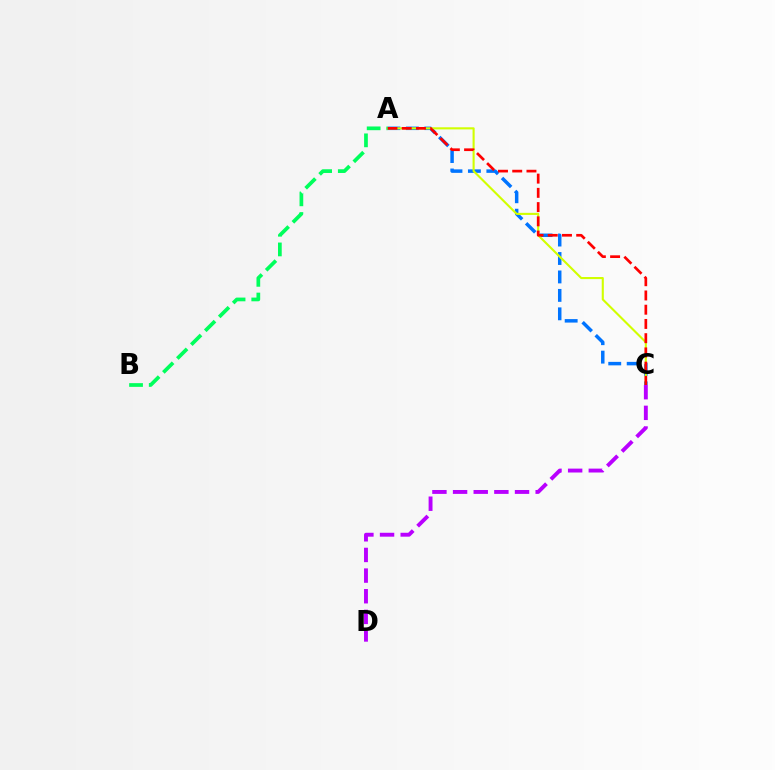{('A', 'C'): [{'color': '#0074ff', 'line_style': 'dashed', 'thickness': 2.51}, {'color': '#d1ff00', 'line_style': 'solid', 'thickness': 1.52}, {'color': '#ff0000', 'line_style': 'dashed', 'thickness': 1.93}], ('C', 'D'): [{'color': '#b900ff', 'line_style': 'dashed', 'thickness': 2.81}], ('A', 'B'): [{'color': '#00ff5c', 'line_style': 'dashed', 'thickness': 2.67}]}